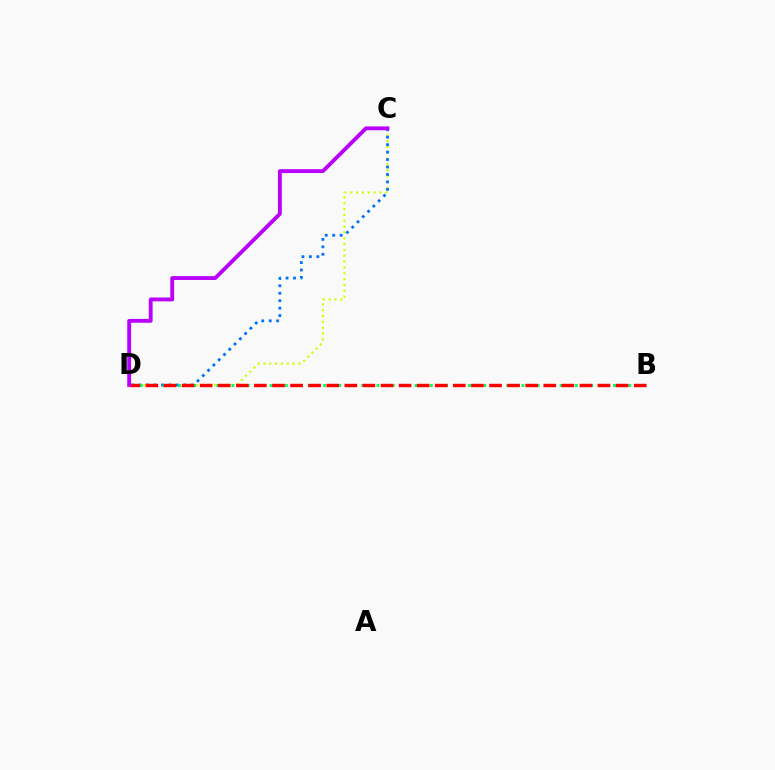{('C', 'D'): [{'color': '#d1ff00', 'line_style': 'dotted', 'thickness': 1.59}, {'color': '#0074ff', 'line_style': 'dotted', 'thickness': 2.03}, {'color': '#b900ff', 'line_style': 'solid', 'thickness': 2.78}], ('B', 'D'): [{'color': '#00ff5c', 'line_style': 'dotted', 'thickness': 2.07}, {'color': '#ff0000', 'line_style': 'dashed', 'thickness': 2.46}]}